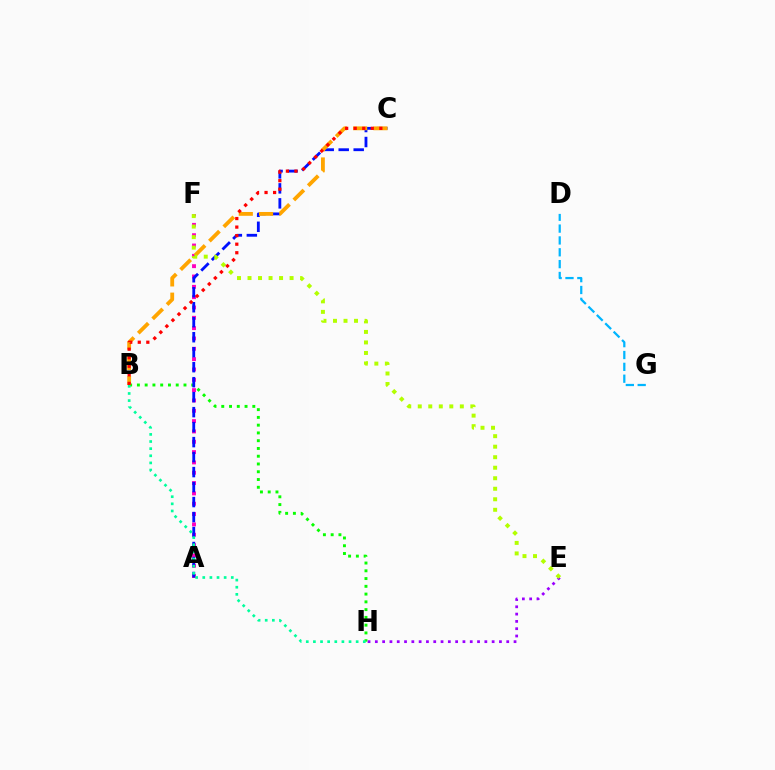{('B', 'H'): [{'color': '#08ff00', 'line_style': 'dotted', 'thickness': 2.11}, {'color': '#00ff9d', 'line_style': 'dotted', 'thickness': 1.94}], ('A', 'F'): [{'color': '#ff00bd', 'line_style': 'dotted', 'thickness': 2.81}], ('E', 'H'): [{'color': '#9b00ff', 'line_style': 'dotted', 'thickness': 1.98}], ('A', 'C'): [{'color': '#0010ff', 'line_style': 'dashed', 'thickness': 2.04}], ('B', 'C'): [{'color': '#ffa500', 'line_style': 'dashed', 'thickness': 2.75}, {'color': '#ff0000', 'line_style': 'dotted', 'thickness': 2.32}], ('E', 'F'): [{'color': '#b3ff00', 'line_style': 'dotted', 'thickness': 2.86}], ('D', 'G'): [{'color': '#00b5ff', 'line_style': 'dashed', 'thickness': 1.61}]}